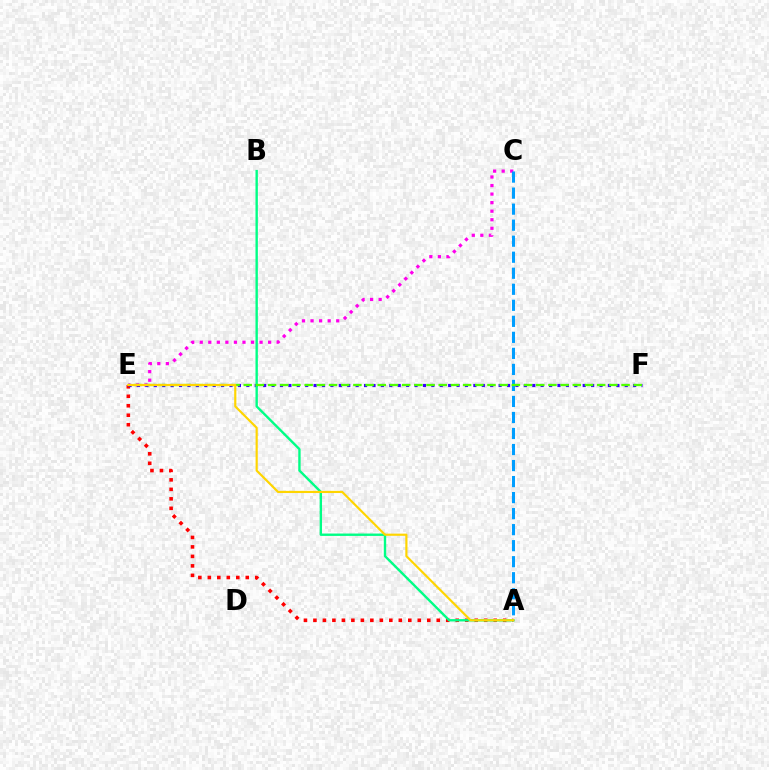{('C', 'E'): [{'color': '#ff00ed', 'line_style': 'dotted', 'thickness': 2.32}], ('A', 'C'): [{'color': '#009eff', 'line_style': 'dashed', 'thickness': 2.18}], ('A', 'E'): [{'color': '#ff0000', 'line_style': 'dotted', 'thickness': 2.58}, {'color': '#ffd500', 'line_style': 'solid', 'thickness': 1.56}], ('E', 'F'): [{'color': '#3700ff', 'line_style': 'dotted', 'thickness': 2.28}, {'color': '#4fff00', 'line_style': 'dashed', 'thickness': 1.66}], ('A', 'B'): [{'color': '#00ff86', 'line_style': 'solid', 'thickness': 1.72}]}